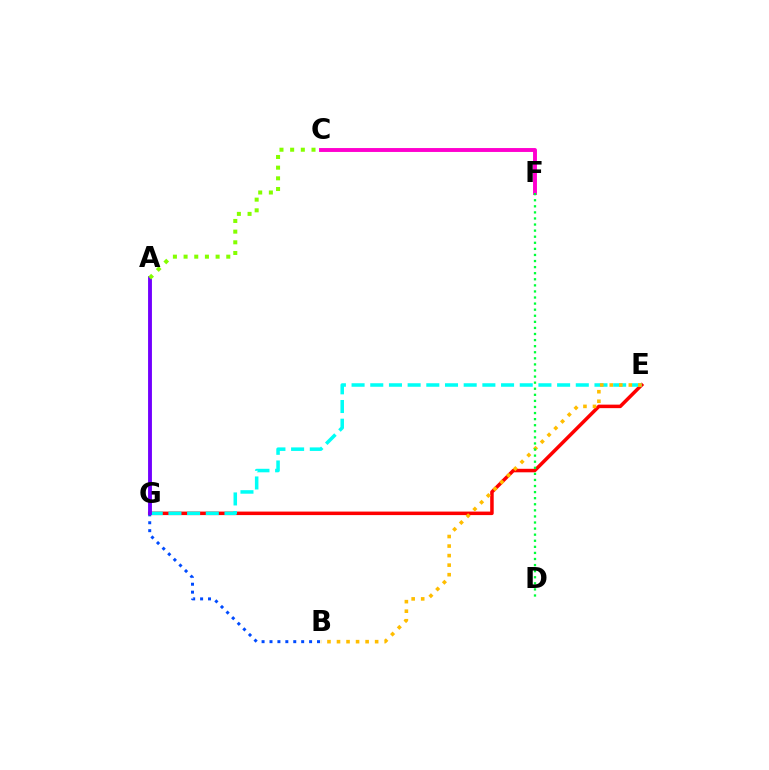{('C', 'F'): [{'color': '#ff00cf', 'line_style': 'solid', 'thickness': 2.81}], ('B', 'G'): [{'color': '#004bff', 'line_style': 'dotted', 'thickness': 2.15}], ('E', 'G'): [{'color': '#ff0000', 'line_style': 'solid', 'thickness': 2.53}, {'color': '#00fff6', 'line_style': 'dashed', 'thickness': 2.54}], ('A', 'G'): [{'color': '#7200ff', 'line_style': 'solid', 'thickness': 2.78}], ('A', 'C'): [{'color': '#84ff00', 'line_style': 'dotted', 'thickness': 2.9}], ('B', 'E'): [{'color': '#ffbd00', 'line_style': 'dotted', 'thickness': 2.59}], ('D', 'F'): [{'color': '#00ff39', 'line_style': 'dotted', 'thickness': 1.65}]}